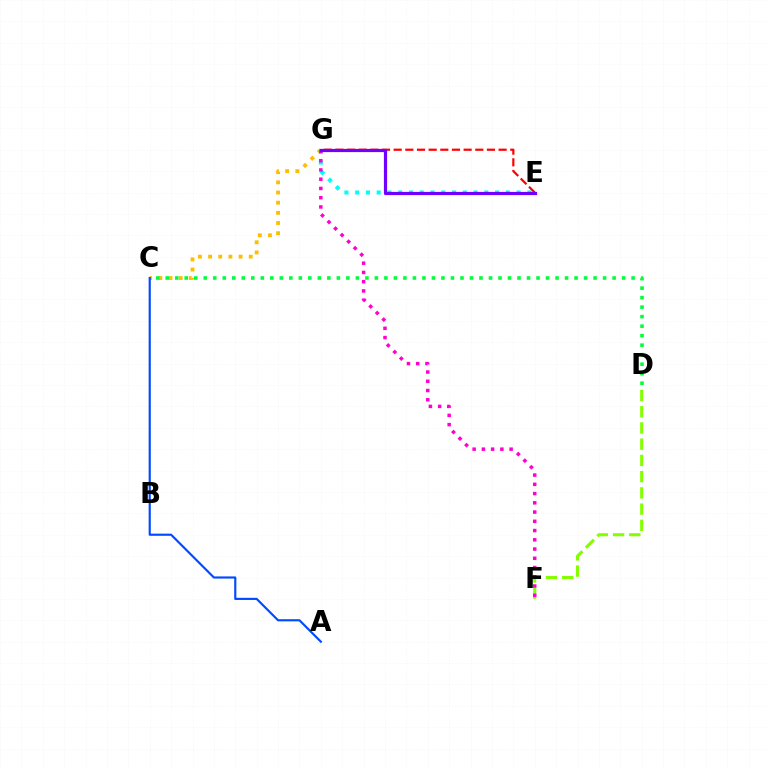{('D', 'F'): [{'color': '#84ff00', 'line_style': 'dashed', 'thickness': 2.2}], ('C', 'G'): [{'color': '#ffbd00', 'line_style': 'dotted', 'thickness': 2.76}], ('C', 'D'): [{'color': '#00ff39', 'line_style': 'dotted', 'thickness': 2.58}], ('E', 'G'): [{'color': '#00fff6', 'line_style': 'dotted', 'thickness': 2.92}, {'color': '#ff0000', 'line_style': 'dashed', 'thickness': 1.58}, {'color': '#7200ff', 'line_style': 'solid', 'thickness': 2.3}], ('A', 'C'): [{'color': '#004bff', 'line_style': 'solid', 'thickness': 1.55}], ('F', 'G'): [{'color': '#ff00cf', 'line_style': 'dotted', 'thickness': 2.51}]}